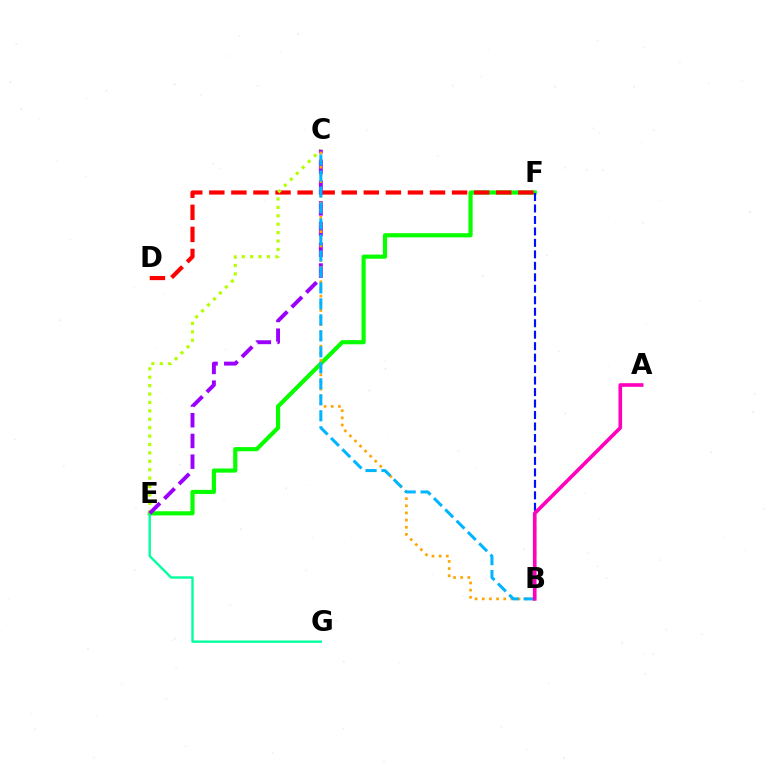{('E', 'F'): [{'color': '#08ff00', 'line_style': 'solid', 'thickness': 2.99}], ('E', 'G'): [{'color': '#00ff9d', 'line_style': 'solid', 'thickness': 1.7}], ('D', 'F'): [{'color': '#ff0000', 'line_style': 'dashed', 'thickness': 3.0}], ('C', 'E'): [{'color': '#b3ff00', 'line_style': 'dotted', 'thickness': 2.28}, {'color': '#9b00ff', 'line_style': 'dashed', 'thickness': 2.81}], ('B', 'F'): [{'color': '#0010ff', 'line_style': 'dashed', 'thickness': 1.56}], ('B', 'C'): [{'color': '#ffa500', 'line_style': 'dotted', 'thickness': 1.94}, {'color': '#00b5ff', 'line_style': 'dashed', 'thickness': 2.17}], ('A', 'B'): [{'color': '#ff00bd', 'line_style': 'solid', 'thickness': 2.61}]}